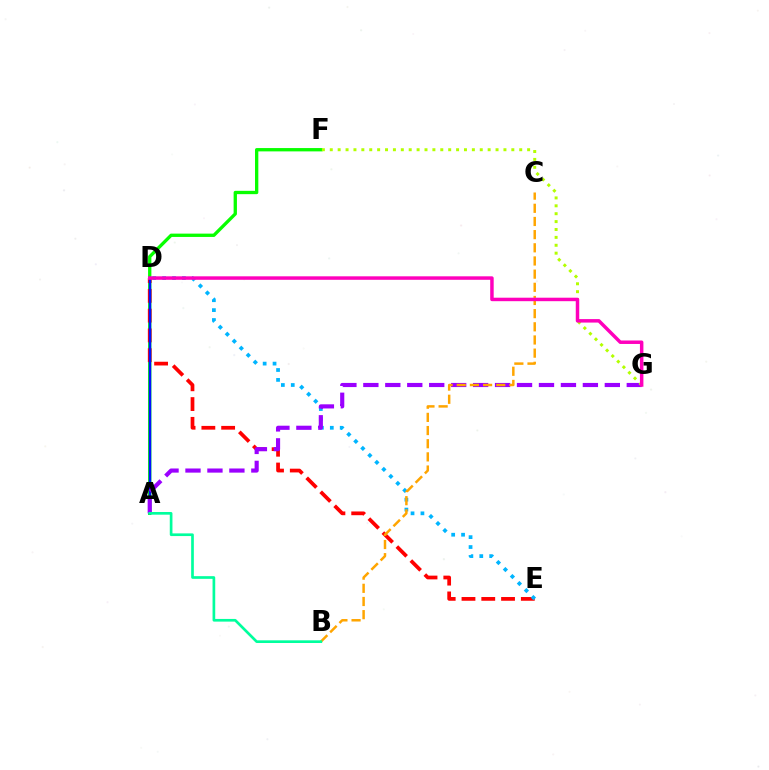{('A', 'F'): [{'color': '#08ff00', 'line_style': 'solid', 'thickness': 2.39}], ('D', 'E'): [{'color': '#ff0000', 'line_style': 'dashed', 'thickness': 2.69}, {'color': '#00b5ff', 'line_style': 'dotted', 'thickness': 2.69}], ('A', 'D'): [{'color': '#0010ff', 'line_style': 'solid', 'thickness': 1.73}], ('A', 'G'): [{'color': '#9b00ff', 'line_style': 'dashed', 'thickness': 2.98}], ('B', 'C'): [{'color': '#ffa500', 'line_style': 'dashed', 'thickness': 1.79}], ('F', 'G'): [{'color': '#b3ff00', 'line_style': 'dotted', 'thickness': 2.14}], ('A', 'B'): [{'color': '#00ff9d', 'line_style': 'solid', 'thickness': 1.93}], ('D', 'G'): [{'color': '#ff00bd', 'line_style': 'solid', 'thickness': 2.5}]}